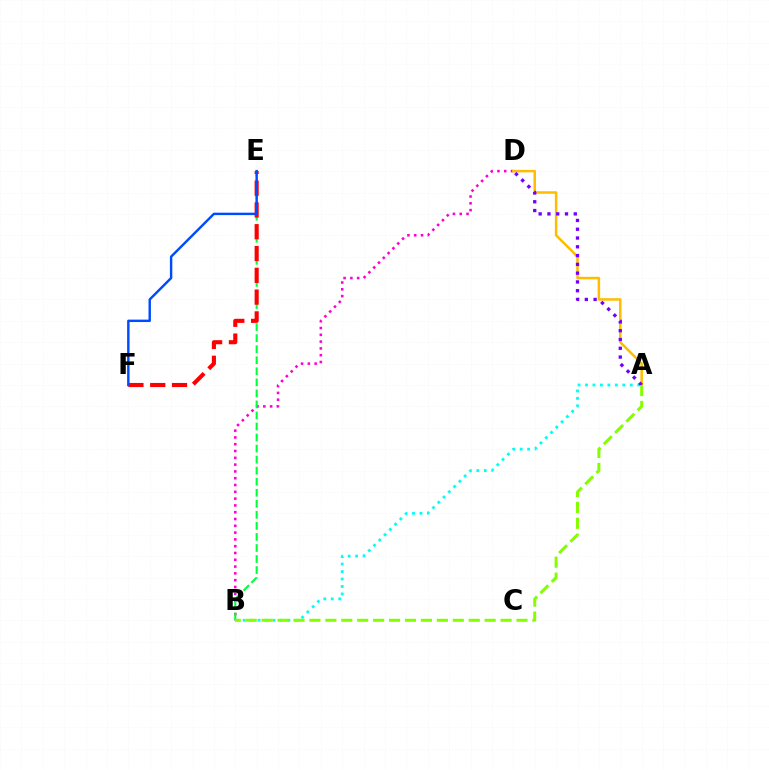{('B', 'D'): [{'color': '#ff00cf', 'line_style': 'dotted', 'thickness': 1.85}], ('B', 'E'): [{'color': '#00ff39', 'line_style': 'dashed', 'thickness': 1.5}], ('A', 'B'): [{'color': '#00fff6', 'line_style': 'dotted', 'thickness': 2.03}, {'color': '#84ff00', 'line_style': 'dashed', 'thickness': 2.16}], ('A', 'D'): [{'color': '#ffbd00', 'line_style': 'solid', 'thickness': 1.82}, {'color': '#7200ff', 'line_style': 'dotted', 'thickness': 2.39}], ('E', 'F'): [{'color': '#ff0000', 'line_style': 'dashed', 'thickness': 2.96}, {'color': '#004bff', 'line_style': 'solid', 'thickness': 1.75}]}